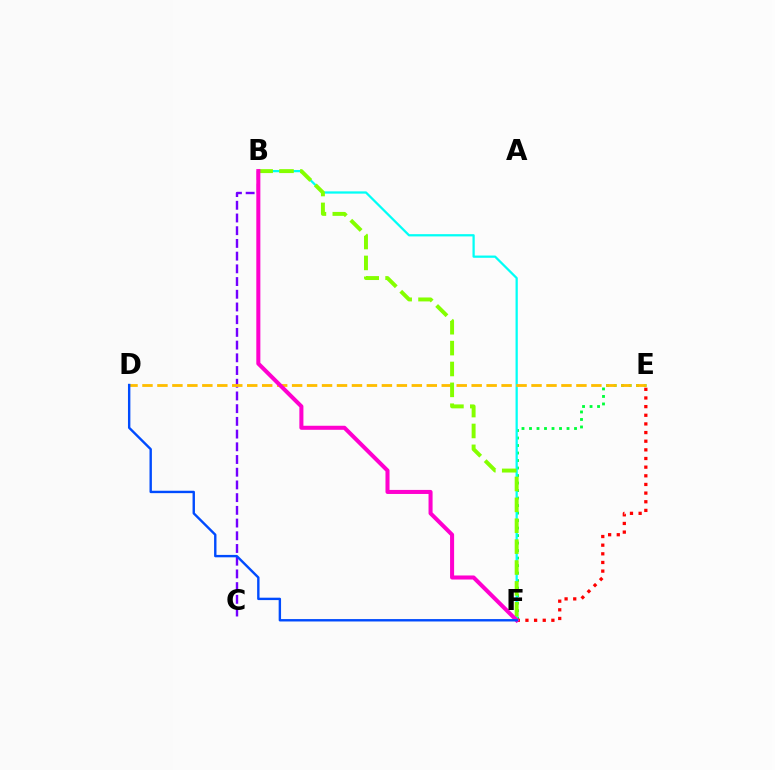{('E', 'F'): [{'color': '#00ff39', 'line_style': 'dotted', 'thickness': 2.04}, {'color': '#ff0000', 'line_style': 'dotted', 'thickness': 2.35}], ('B', 'F'): [{'color': '#00fff6', 'line_style': 'solid', 'thickness': 1.62}, {'color': '#84ff00', 'line_style': 'dashed', 'thickness': 2.84}, {'color': '#ff00cf', 'line_style': 'solid', 'thickness': 2.91}], ('B', 'C'): [{'color': '#7200ff', 'line_style': 'dashed', 'thickness': 1.73}], ('D', 'E'): [{'color': '#ffbd00', 'line_style': 'dashed', 'thickness': 2.03}], ('D', 'F'): [{'color': '#004bff', 'line_style': 'solid', 'thickness': 1.73}]}